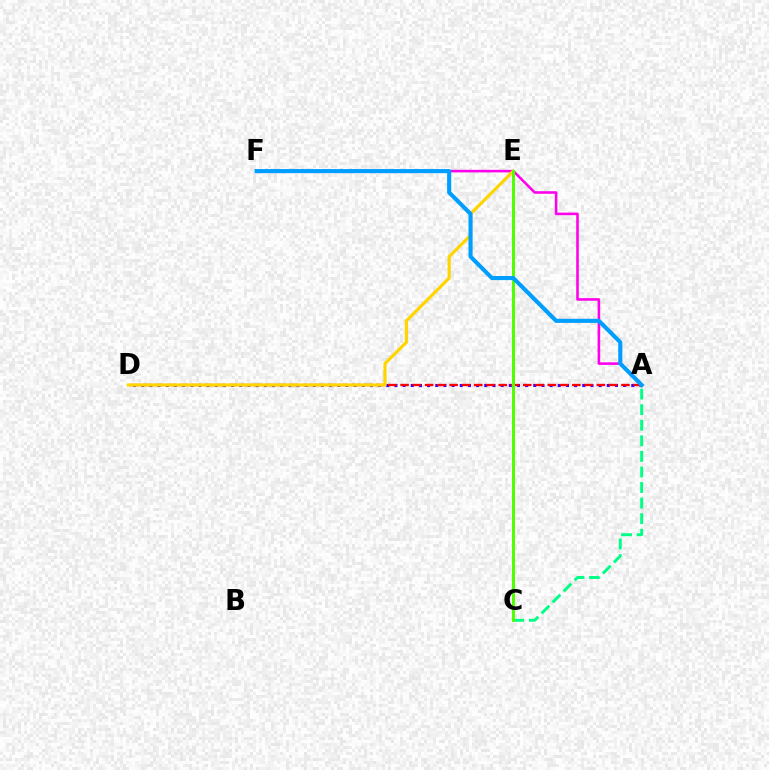{('A', 'D'): [{'color': '#3700ff', 'line_style': 'dotted', 'thickness': 2.22}, {'color': '#ff0000', 'line_style': 'dashed', 'thickness': 1.67}], ('A', 'F'): [{'color': '#ff00ed', 'line_style': 'solid', 'thickness': 1.85}, {'color': '#009eff', 'line_style': 'solid', 'thickness': 2.95}], ('A', 'C'): [{'color': '#00ff86', 'line_style': 'dashed', 'thickness': 2.12}], ('D', 'E'): [{'color': '#ffd500', 'line_style': 'solid', 'thickness': 2.28}], ('C', 'E'): [{'color': '#4fff00', 'line_style': 'solid', 'thickness': 2.13}]}